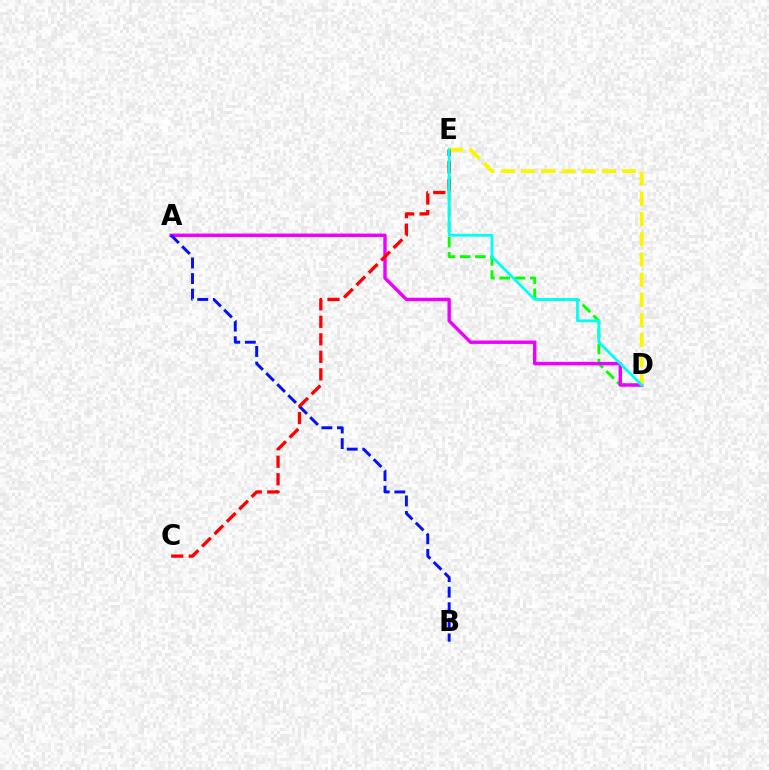{('D', 'E'): [{'color': '#08ff00', 'line_style': 'dashed', 'thickness': 2.07}, {'color': '#fcf500', 'line_style': 'dashed', 'thickness': 2.74}, {'color': '#00fff6', 'line_style': 'solid', 'thickness': 2.0}], ('A', 'D'): [{'color': '#ee00ff', 'line_style': 'solid', 'thickness': 2.46}], ('A', 'B'): [{'color': '#0010ff', 'line_style': 'dashed', 'thickness': 2.11}], ('C', 'E'): [{'color': '#ff0000', 'line_style': 'dashed', 'thickness': 2.38}]}